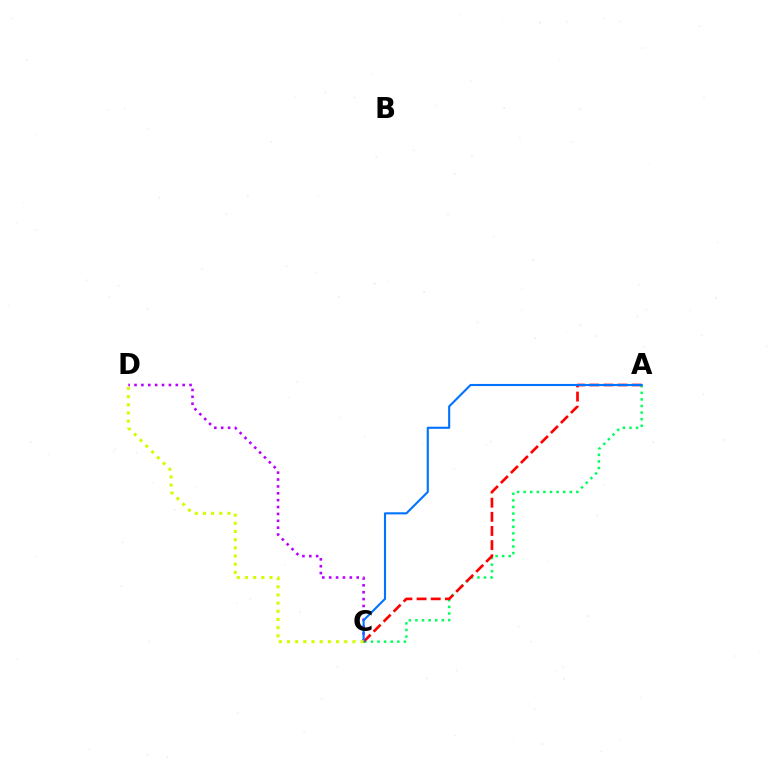{('A', 'C'): [{'color': '#00ff5c', 'line_style': 'dotted', 'thickness': 1.79}, {'color': '#ff0000', 'line_style': 'dashed', 'thickness': 1.92}, {'color': '#0074ff', 'line_style': 'solid', 'thickness': 1.52}], ('C', 'D'): [{'color': '#b900ff', 'line_style': 'dotted', 'thickness': 1.87}, {'color': '#d1ff00', 'line_style': 'dotted', 'thickness': 2.22}]}